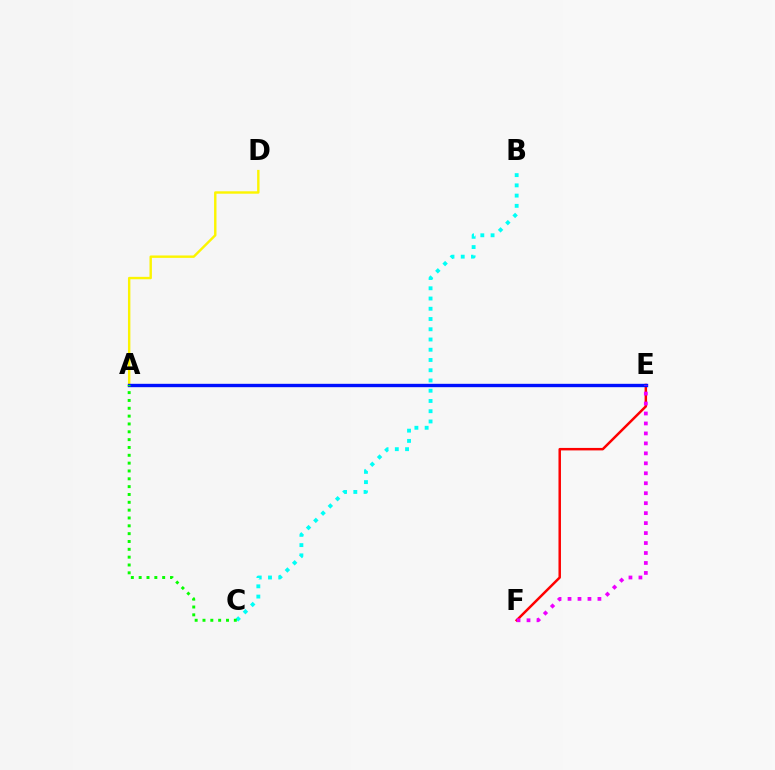{('A', 'D'): [{'color': '#fcf500', 'line_style': 'solid', 'thickness': 1.74}], ('E', 'F'): [{'color': '#ff0000', 'line_style': 'solid', 'thickness': 1.79}, {'color': '#ee00ff', 'line_style': 'dotted', 'thickness': 2.71}], ('B', 'C'): [{'color': '#00fff6', 'line_style': 'dotted', 'thickness': 2.78}], ('A', 'E'): [{'color': '#0010ff', 'line_style': 'solid', 'thickness': 2.42}], ('A', 'C'): [{'color': '#08ff00', 'line_style': 'dotted', 'thickness': 2.13}]}